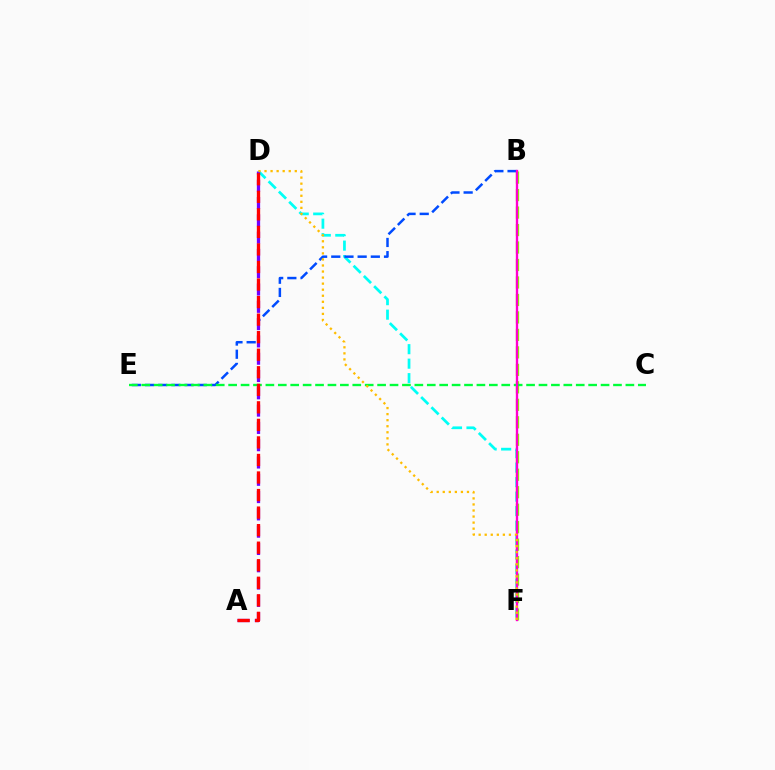{('D', 'F'): [{'color': '#00fff6', 'line_style': 'dashed', 'thickness': 1.97}, {'color': '#ffbd00', 'line_style': 'dotted', 'thickness': 1.64}], ('B', 'F'): [{'color': '#84ff00', 'line_style': 'dashed', 'thickness': 2.37}, {'color': '#ff00cf', 'line_style': 'solid', 'thickness': 1.68}], ('B', 'E'): [{'color': '#004bff', 'line_style': 'dashed', 'thickness': 1.79}], ('C', 'E'): [{'color': '#00ff39', 'line_style': 'dashed', 'thickness': 1.69}], ('A', 'D'): [{'color': '#7200ff', 'line_style': 'dashed', 'thickness': 2.35}, {'color': '#ff0000', 'line_style': 'dashed', 'thickness': 2.38}]}